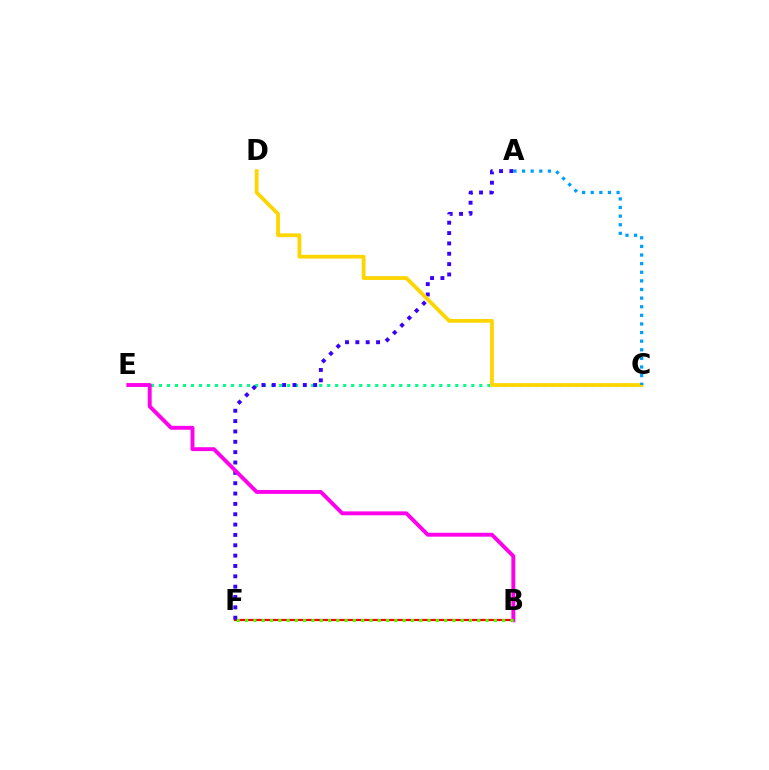{('B', 'F'): [{'color': '#ff0000', 'line_style': 'solid', 'thickness': 1.58}, {'color': '#4fff00', 'line_style': 'dotted', 'thickness': 2.25}], ('C', 'E'): [{'color': '#00ff86', 'line_style': 'dotted', 'thickness': 2.18}], ('A', 'F'): [{'color': '#3700ff', 'line_style': 'dotted', 'thickness': 2.81}], ('C', 'D'): [{'color': '#ffd500', 'line_style': 'solid', 'thickness': 2.73}], ('A', 'C'): [{'color': '#009eff', 'line_style': 'dotted', 'thickness': 2.34}], ('B', 'E'): [{'color': '#ff00ed', 'line_style': 'solid', 'thickness': 2.8}]}